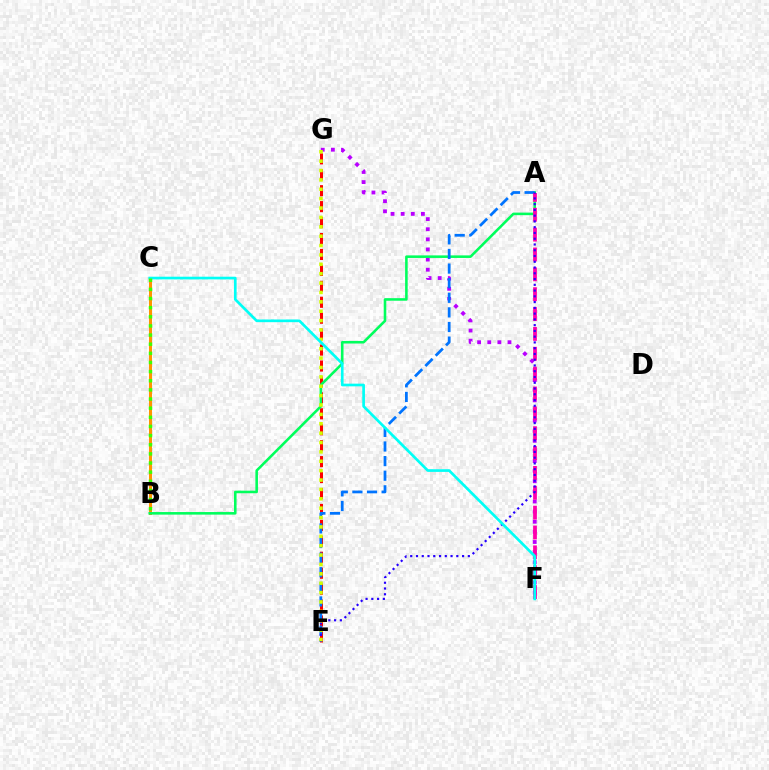{('F', 'G'): [{'color': '#b900ff', 'line_style': 'dotted', 'thickness': 2.75}], ('E', 'G'): [{'color': '#ff0000', 'line_style': 'dashed', 'thickness': 2.16}, {'color': '#d1ff00', 'line_style': 'dotted', 'thickness': 2.55}], ('B', 'C'): [{'color': '#ff9400', 'line_style': 'solid', 'thickness': 2.18}, {'color': '#3dff00', 'line_style': 'dotted', 'thickness': 2.48}], ('A', 'B'): [{'color': '#00ff5c', 'line_style': 'solid', 'thickness': 1.86}], ('A', 'E'): [{'color': '#0074ff', 'line_style': 'dashed', 'thickness': 1.98}, {'color': '#2500ff', 'line_style': 'dotted', 'thickness': 1.57}], ('A', 'F'): [{'color': '#ff00ac', 'line_style': 'dashed', 'thickness': 2.7}], ('C', 'F'): [{'color': '#00fff6', 'line_style': 'solid', 'thickness': 1.93}]}